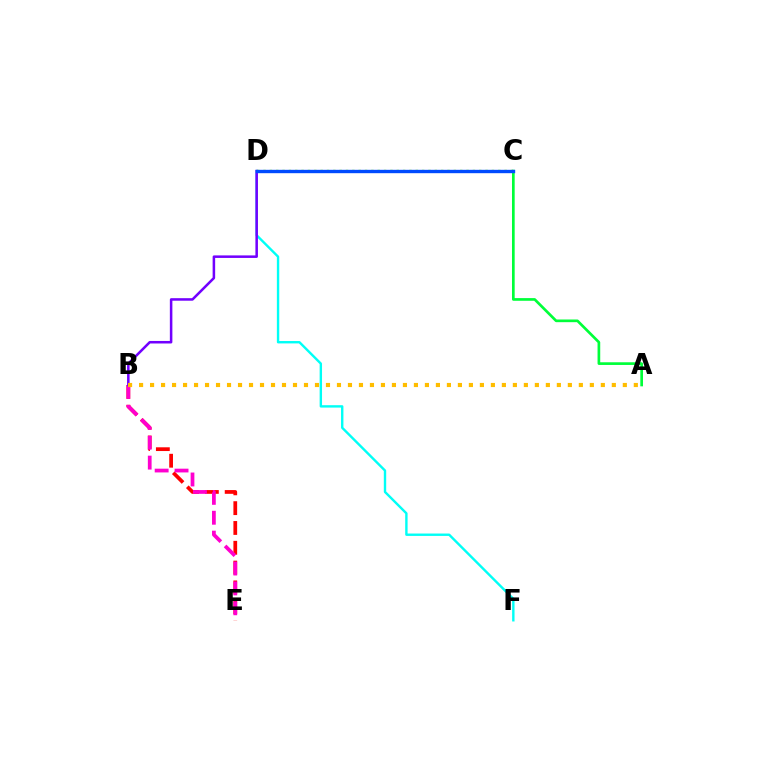{('D', 'F'): [{'color': '#00fff6', 'line_style': 'solid', 'thickness': 1.72}], ('C', 'D'): [{'color': '#84ff00', 'line_style': 'dotted', 'thickness': 1.72}, {'color': '#004bff', 'line_style': 'solid', 'thickness': 2.43}], ('B', 'E'): [{'color': '#ff0000', 'line_style': 'dashed', 'thickness': 2.69}, {'color': '#ff00cf', 'line_style': 'dashed', 'thickness': 2.7}], ('A', 'C'): [{'color': '#00ff39', 'line_style': 'solid', 'thickness': 1.93}], ('B', 'D'): [{'color': '#7200ff', 'line_style': 'solid', 'thickness': 1.82}], ('A', 'B'): [{'color': '#ffbd00', 'line_style': 'dotted', 'thickness': 2.99}]}